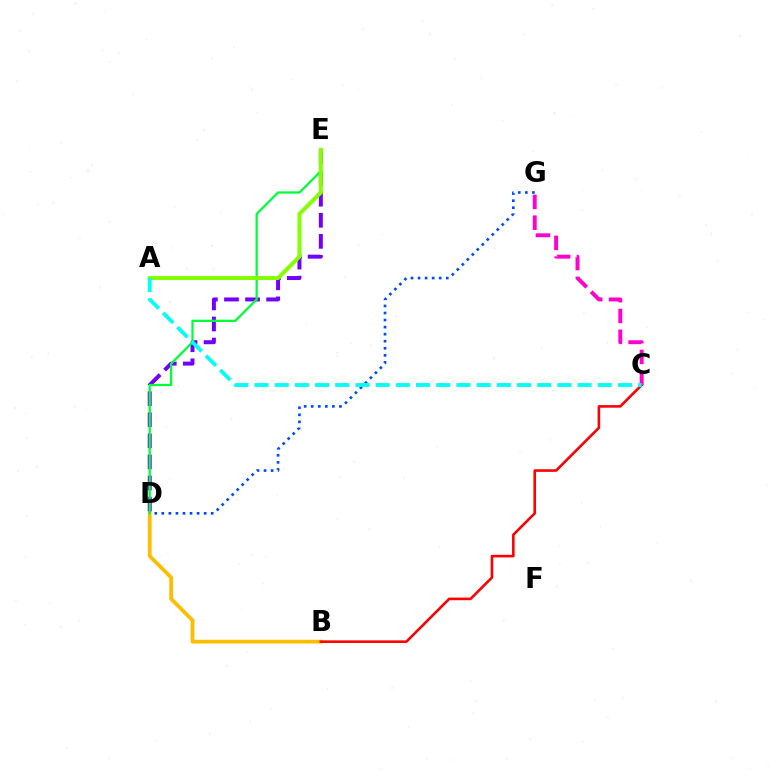{('D', 'G'): [{'color': '#004bff', 'line_style': 'dotted', 'thickness': 1.92}], ('B', 'D'): [{'color': '#ffbd00', 'line_style': 'solid', 'thickness': 2.7}], ('B', 'C'): [{'color': '#ff0000', 'line_style': 'solid', 'thickness': 1.87}], ('D', 'E'): [{'color': '#7200ff', 'line_style': 'dashed', 'thickness': 2.86}, {'color': '#00ff39', 'line_style': 'solid', 'thickness': 1.62}], ('C', 'G'): [{'color': '#ff00cf', 'line_style': 'dashed', 'thickness': 2.82}], ('A', 'E'): [{'color': '#84ff00', 'line_style': 'solid', 'thickness': 2.87}], ('A', 'C'): [{'color': '#00fff6', 'line_style': 'dashed', 'thickness': 2.74}]}